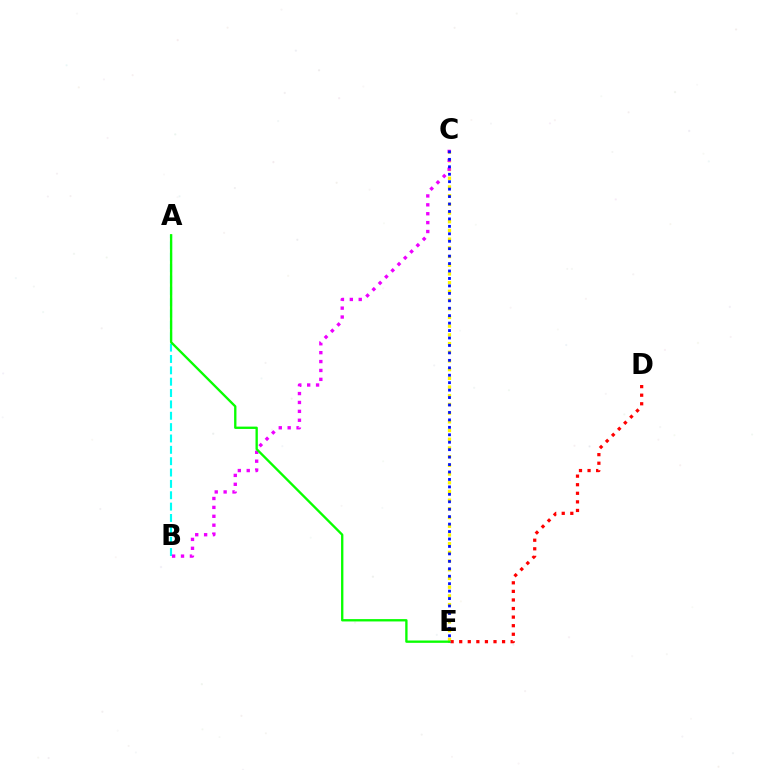{('C', 'E'): [{'color': '#fcf500', 'line_style': 'dotted', 'thickness': 2.36}, {'color': '#0010ff', 'line_style': 'dotted', 'thickness': 2.02}], ('A', 'B'): [{'color': '#00fff6', 'line_style': 'dashed', 'thickness': 1.54}], ('B', 'C'): [{'color': '#ee00ff', 'line_style': 'dotted', 'thickness': 2.42}], ('D', 'E'): [{'color': '#ff0000', 'line_style': 'dotted', 'thickness': 2.33}], ('A', 'E'): [{'color': '#08ff00', 'line_style': 'solid', 'thickness': 1.68}]}